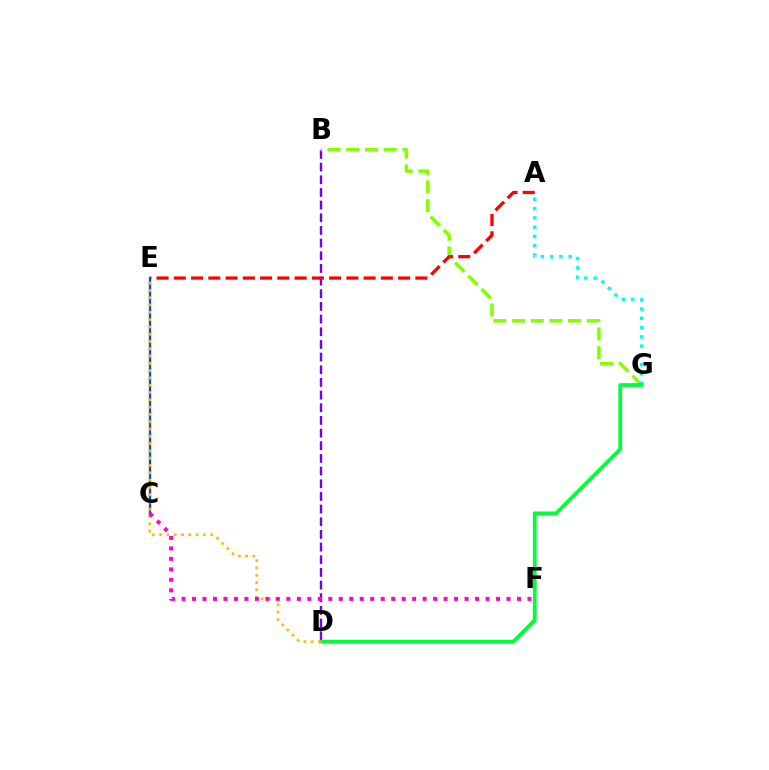{('B', 'D'): [{'color': '#7200ff', 'line_style': 'dashed', 'thickness': 1.72}], ('B', 'G'): [{'color': '#84ff00', 'line_style': 'dashed', 'thickness': 2.54}], ('A', 'G'): [{'color': '#00fff6', 'line_style': 'dotted', 'thickness': 2.52}], ('D', 'G'): [{'color': '#00ff39', 'line_style': 'solid', 'thickness': 2.72}], ('A', 'E'): [{'color': '#ff0000', 'line_style': 'dashed', 'thickness': 2.34}], ('C', 'E'): [{'color': '#004bff', 'line_style': 'solid', 'thickness': 1.67}], ('D', 'E'): [{'color': '#ffbd00', 'line_style': 'dotted', 'thickness': 1.98}], ('C', 'F'): [{'color': '#ff00cf', 'line_style': 'dotted', 'thickness': 2.85}]}